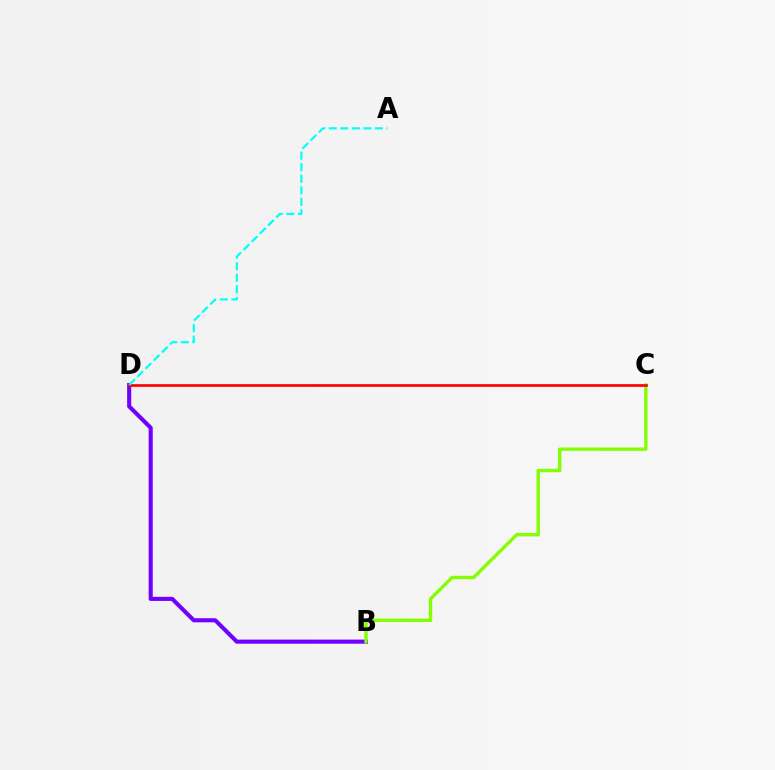{('B', 'D'): [{'color': '#7200ff', 'line_style': 'solid', 'thickness': 2.95}], ('B', 'C'): [{'color': '#84ff00', 'line_style': 'solid', 'thickness': 2.43}], ('C', 'D'): [{'color': '#ff0000', 'line_style': 'solid', 'thickness': 1.94}], ('A', 'D'): [{'color': '#00fff6', 'line_style': 'dashed', 'thickness': 1.57}]}